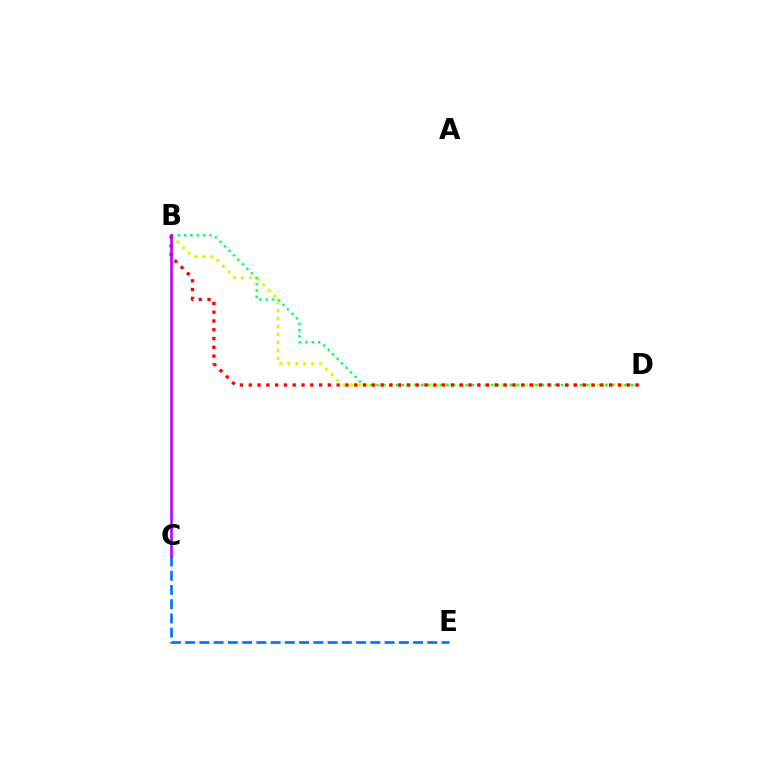{('B', 'D'): [{'color': '#d1ff00', 'line_style': 'dotted', 'thickness': 2.16}, {'color': '#00ff5c', 'line_style': 'dotted', 'thickness': 1.73}, {'color': '#ff0000', 'line_style': 'dotted', 'thickness': 2.39}], ('C', 'E'): [{'color': '#0074ff', 'line_style': 'dashed', 'thickness': 1.93}], ('B', 'C'): [{'color': '#b900ff', 'line_style': 'solid', 'thickness': 1.88}]}